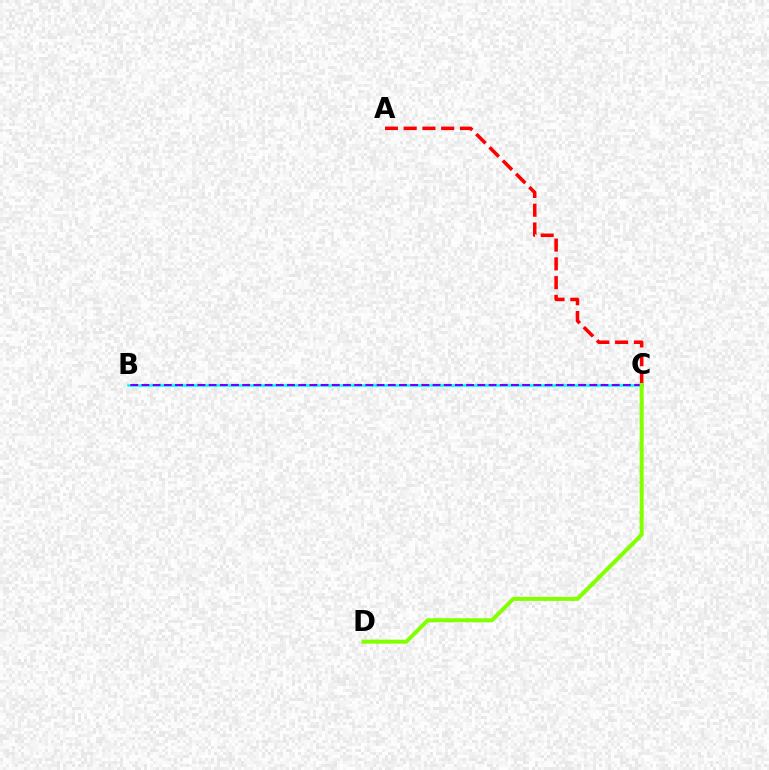{('B', 'C'): [{'color': '#00fff6', 'line_style': 'solid', 'thickness': 1.89}, {'color': '#7200ff', 'line_style': 'dashed', 'thickness': 1.52}], ('A', 'C'): [{'color': '#ff0000', 'line_style': 'dashed', 'thickness': 2.55}], ('C', 'D'): [{'color': '#84ff00', 'line_style': 'solid', 'thickness': 2.87}]}